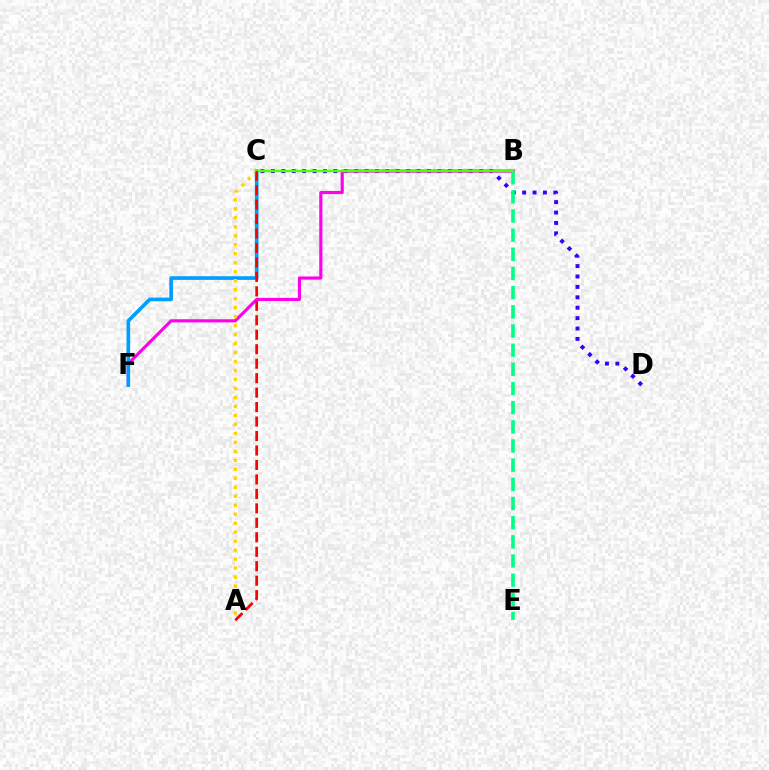{('C', 'D'): [{'color': '#3700ff', 'line_style': 'dotted', 'thickness': 2.83}], ('B', 'F'): [{'color': '#ff00ed', 'line_style': 'solid', 'thickness': 2.26}], ('B', 'E'): [{'color': '#00ff86', 'line_style': 'dashed', 'thickness': 2.6}], ('C', 'F'): [{'color': '#009eff', 'line_style': 'solid', 'thickness': 2.63}], ('B', 'C'): [{'color': '#4fff00', 'line_style': 'solid', 'thickness': 1.74}], ('A', 'C'): [{'color': '#ffd500', 'line_style': 'dotted', 'thickness': 2.44}, {'color': '#ff0000', 'line_style': 'dashed', 'thickness': 1.97}]}